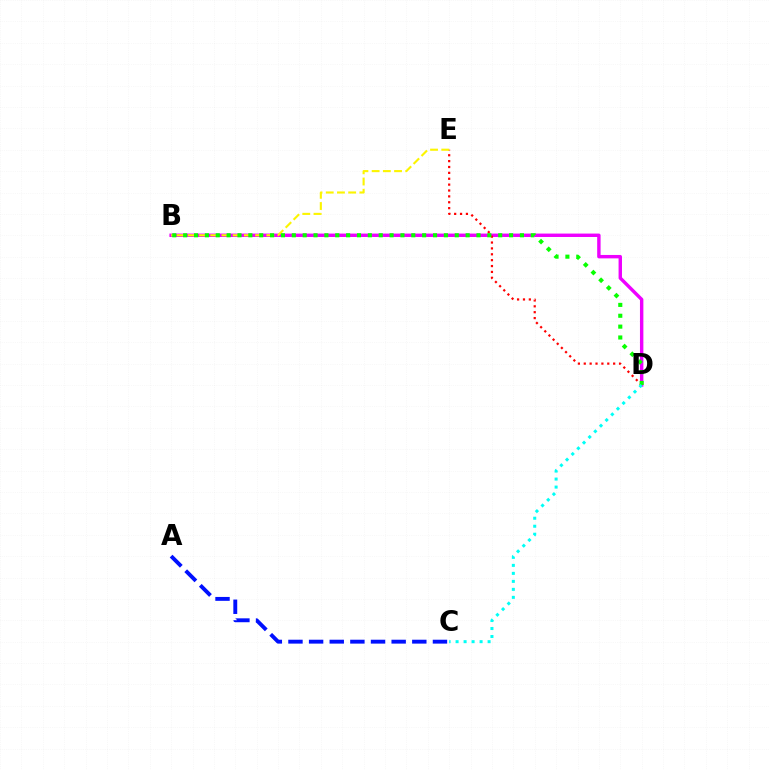{('A', 'C'): [{'color': '#0010ff', 'line_style': 'dashed', 'thickness': 2.8}], ('B', 'D'): [{'color': '#ee00ff', 'line_style': 'solid', 'thickness': 2.46}, {'color': '#08ff00', 'line_style': 'dotted', 'thickness': 2.95}], ('D', 'E'): [{'color': '#ff0000', 'line_style': 'dotted', 'thickness': 1.6}], ('B', 'E'): [{'color': '#fcf500', 'line_style': 'dashed', 'thickness': 1.52}], ('C', 'D'): [{'color': '#00fff6', 'line_style': 'dotted', 'thickness': 2.17}]}